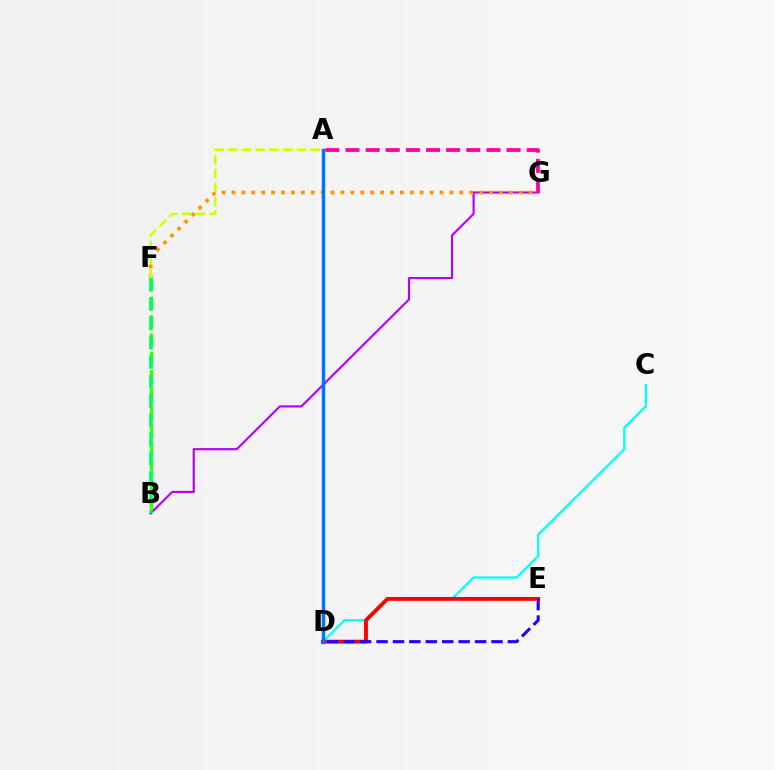{('B', 'F'): [{'color': '#3dff00', 'line_style': 'dashed', 'thickness': 2.49}, {'color': '#00ff5c', 'line_style': 'dashed', 'thickness': 2.63}], ('B', 'G'): [{'color': '#b900ff', 'line_style': 'solid', 'thickness': 1.56}], ('F', 'G'): [{'color': '#ff9400', 'line_style': 'dotted', 'thickness': 2.69}], ('C', 'D'): [{'color': '#00fff6', 'line_style': 'solid', 'thickness': 1.64}], ('D', 'E'): [{'color': '#ff0000', 'line_style': 'solid', 'thickness': 2.78}, {'color': '#2500ff', 'line_style': 'dashed', 'thickness': 2.23}], ('A', 'G'): [{'color': '#ff00ac', 'line_style': 'dashed', 'thickness': 2.74}], ('A', 'D'): [{'color': '#0074ff', 'line_style': 'solid', 'thickness': 2.48}], ('A', 'F'): [{'color': '#d1ff00', 'line_style': 'dashed', 'thickness': 1.87}]}